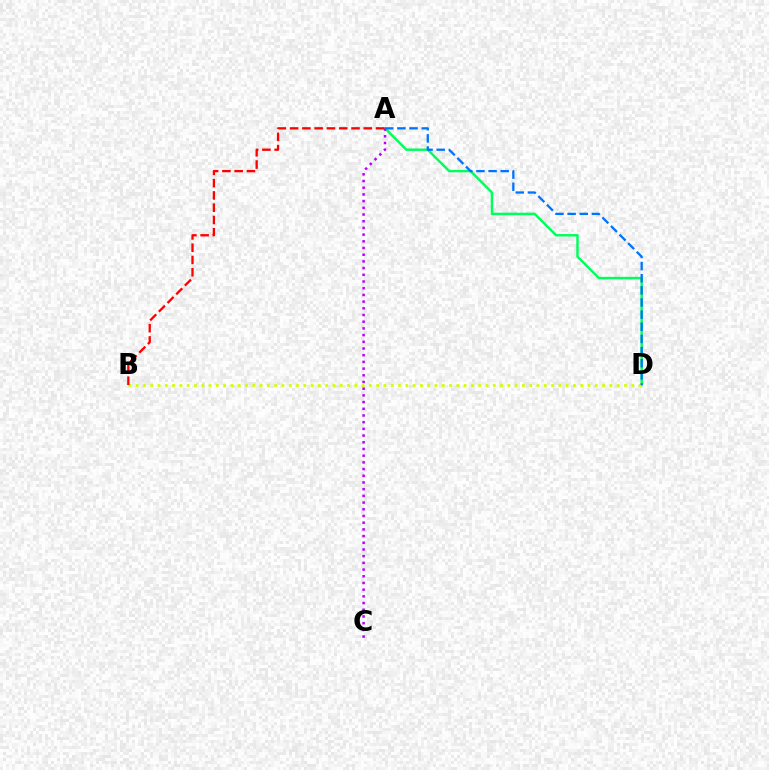{('A', 'D'): [{'color': '#00ff5c', 'line_style': 'solid', 'thickness': 1.77}, {'color': '#0074ff', 'line_style': 'dashed', 'thickness': 1.65}], ('B', 'D'): [{'color': '#d1ff00', 'line_style': 'dotted', 'thickness': 1.98}], ('A', 'C'): [{'color': '#b900ff', 'line_style': 'dotted', 'thickness': 1.82}], ('A', 'B'): [{'color': '#ff0000', 'line_style': 'dashed', 'thickness': 1.67}]}